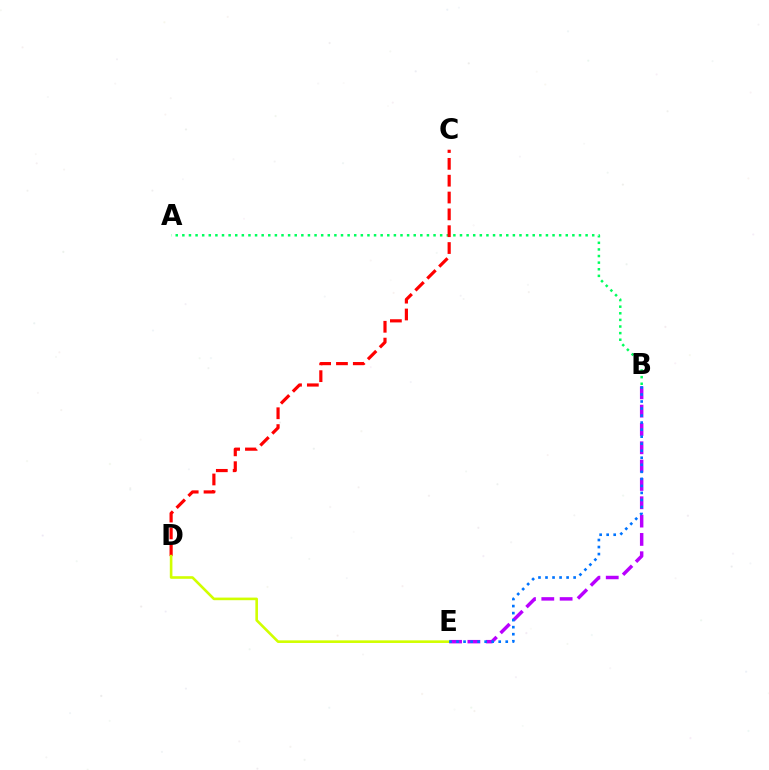{('B', 'E'): [{'color': '#b900ff', 'line_style': 'dashed', 'thickness': 2.49}, {'color': '#0074ff', 'line_style': 'dotted', 'thickness': 1.91}], ('A', 'B'): [{'color': '#00ff5c', 'line_style': 'dotted', 'thickness': 1.8}], ('C', 'D'): [{'color': '#ff0000', 'line_style': 'dashed', 'thickness': 2.29}], ('D', 'E'): [{'color': '#d1ff00', 'line_style': 'solid', 'thickness': 1.88}]}